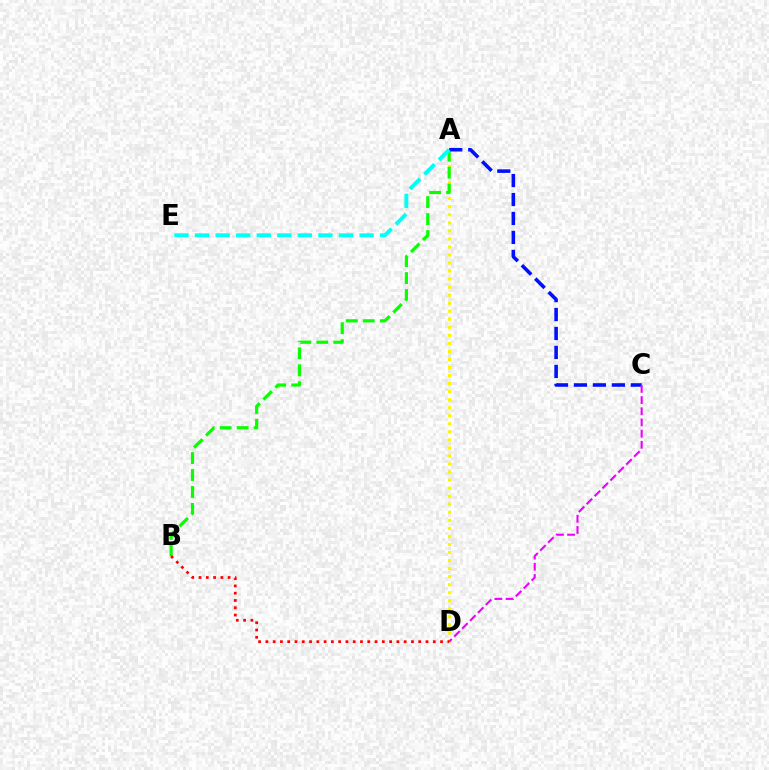{('A', 'D'): [{'color': '#fcf500', 'line_style': 'dotted', 'thickness': 2.19}], ('A', 'B'): [{'color': '#08ff00', 'line_style': 'dashed', 'thickness': 2.3}], ('A', 'C'): [{'color': '#0010ff', 'line_style': 'dashed', 'thickness': 2.58}], ('C', 'D'): [{'color': '#ee00ff', 'line_style': 'dashed', 'thickness': 1.52}], ('B', 'D'): [{'color': '#ff0000', 'line_style': 'dotted', 'thickness': 1.98}], ('A', 'E'): [{'color': '#00fff6', 'line_style': 'dashed', 'thickness': 2.79}]}